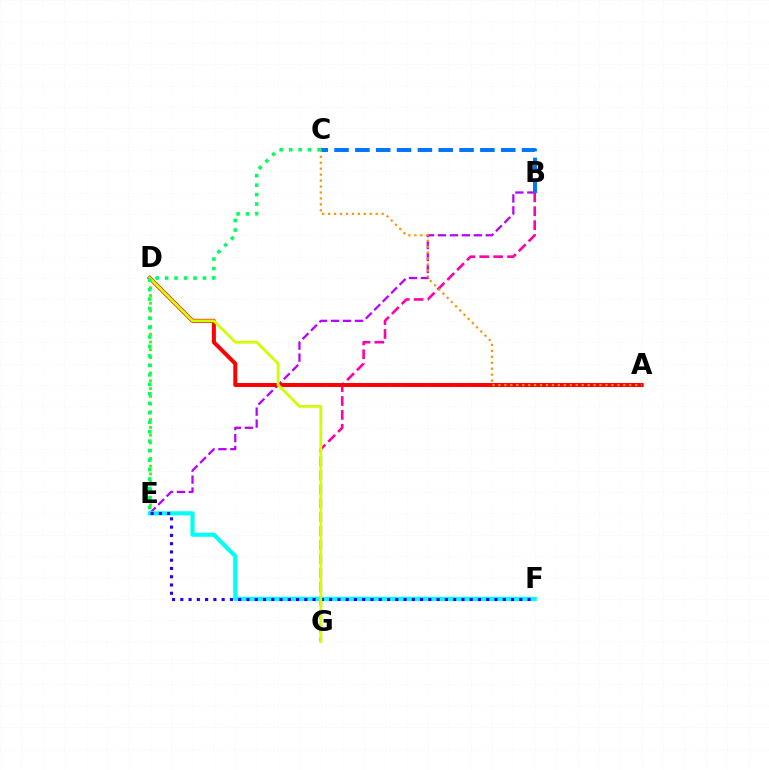{('B', 'E'): [{'color': '#b900ff', 'line_style': 'dashed', 'thickness': 1.62}], ('B', 'G'): [{'color': '#ff00ac', 'line_style': 'dashed', 'thickness': 1.89}], ('A', 'D'): [{'color': '#ff0000', 'line_style': 'solid', 'thickness': 2.87}], ('D', 'E'): [{'color': '#3dff00', 'line_style': 'dotted', 'thickness': 2.11}], ('B', 'C'): [{'color': '#0074ff', 'line_style': 'dashed', 'thickness': 2.83}], ('A', 'C'): [{'color': '#ff9400', 'line_style': 'dotted', 'thickness': 1.62}], ('E', 'F'): [{'color': '#00fff6', 'line_style': 'solid', 'thickness': 2.98}, {'color': '#2500ff', 'line_style': 'dotted', 'thickness': 2.25}], ('D', 'G'): [{'color': '#d1ff00', 'line_style': 'solid', 'thickness': 2.0}], ('C', 'E'): [{'color': '#00ff5c', 'line_style': 'dotted', 'thickness': 2.57}]}